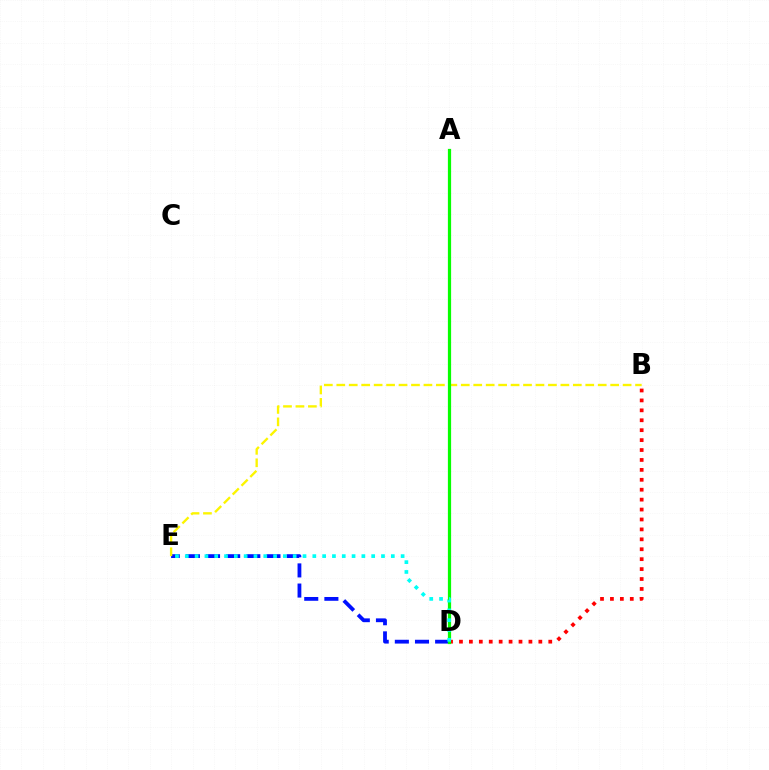{('A', 'D'): [{'color': '#ee00ff', 'line_style': 'dotted', 'thickness': 1.83}, {'color': '#08ff00', 'line_style': 'solid', 'thickness': 2.32}], ('D', 'E'): [{'color': '#0010ff', 'line_style': 'dashed', 'thickness': 2.74}, {'color': '#00fff6', 'line_style': 'dotted', 'thickness': 2.67}], ('B', 'E'): [{'color': '#fcf500', 'line_style': 'dashed', 'thickness': 1.69}], ('B', 'D'): [{'color': '#ff0000', 'line_style': 'dotted', 'thickness': 2.7}]}